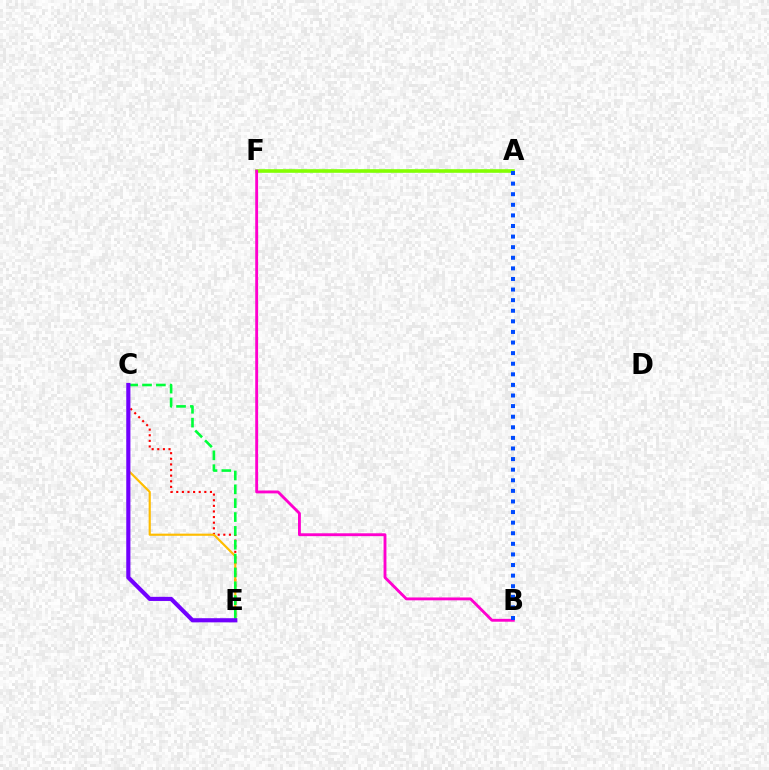{('C', 'E'): [{'color': '#ff0000', 'line_style': 'dotted', 'thickness': 1.53}, {'color': '#ffbd00', 'line_style': 'solid', 'thickness': 1.56}, {'color': '#00ff39', 'line_style': 'dashed', 'thickness': 1.88}, {'color': '#7200ff', 'line_style': 'solid', 'thickness': 2.98}], ('A', 'F'): [{'color': '#00fff6', 'line_style': 'dashed', 'thickness': 1.65}, {'color': '#84ff00', 'line_style': 'solid', 'thickness': 2.58}], ('B', 'F'): [{'color': '#ff00cf', 'line_style': 'solid', 'thickness': 2.06}], ('A', 'B'): [{'color': '#004bff', 'line_style': 'dotted', 'thickness': 2.88}]}